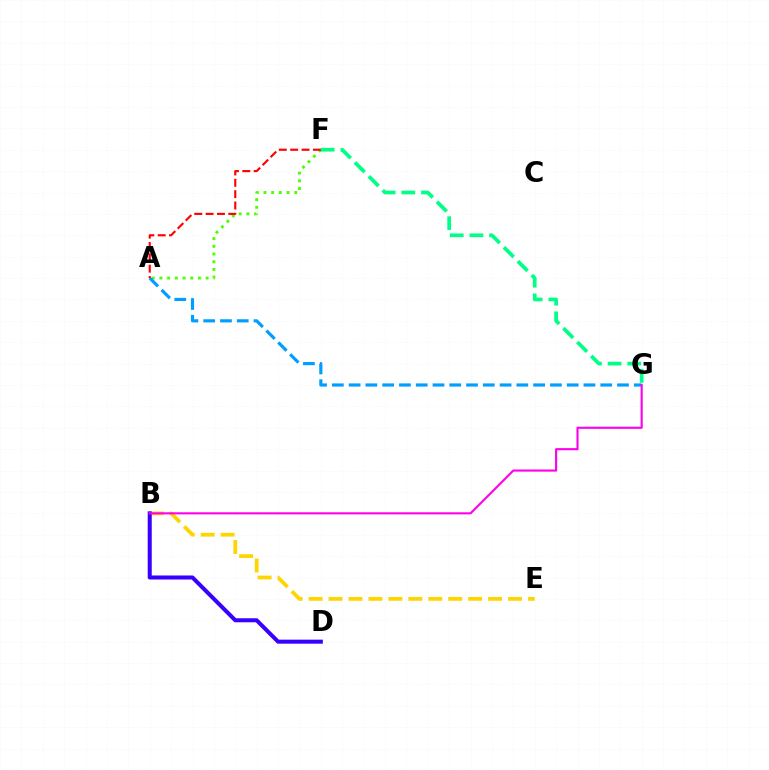{('A', 'F'): [{'color': '#4fff00', 'line_style': 'dotted', 'thickness': 2.09}, {'color': '#ff0000', 'line_style': 'dashed', 'thickness': 1.54}], ('A', 'G'): [{'color': '#009eff', 'line_style': 'dashed', 'thickness': 2.28}], ('F', 'G'): [{'color': '#00ff86', 'line_style': 'dashed', 'thickness': 2.67}], ('B', 'E'): [{'color': '#ffd500', 'line_style': 'dashed', 'thickness': 2.71}], ('B', 'D'): [{'color': '#3700ff', 'line_style': 'solid', 'thickness': 2.9}], ('B', 'G'): [{'color': '#ff00ed', 'line_style': 'solid', 'thickness': 1.53}]}